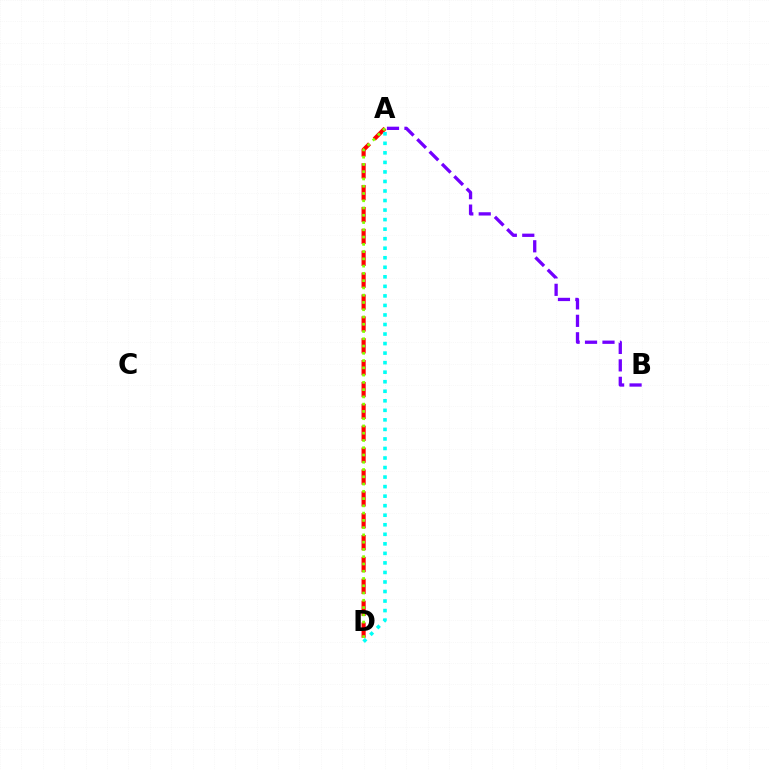{('A', 'D'): [{'color': '#ff0000', 'line_style': 'dashed', 'thickness': 2.97}, {'color': '#84ff00', 'line_style': 'dotted', 'thickness': 1.97}, {'color': '#00fff6', 'line_style': 'dotted', 'thickness': 2.59}], ('A', 'B'): [{'color': '#7200ff', 'line_style': 'dashed', 'thickness': 2.37}]}